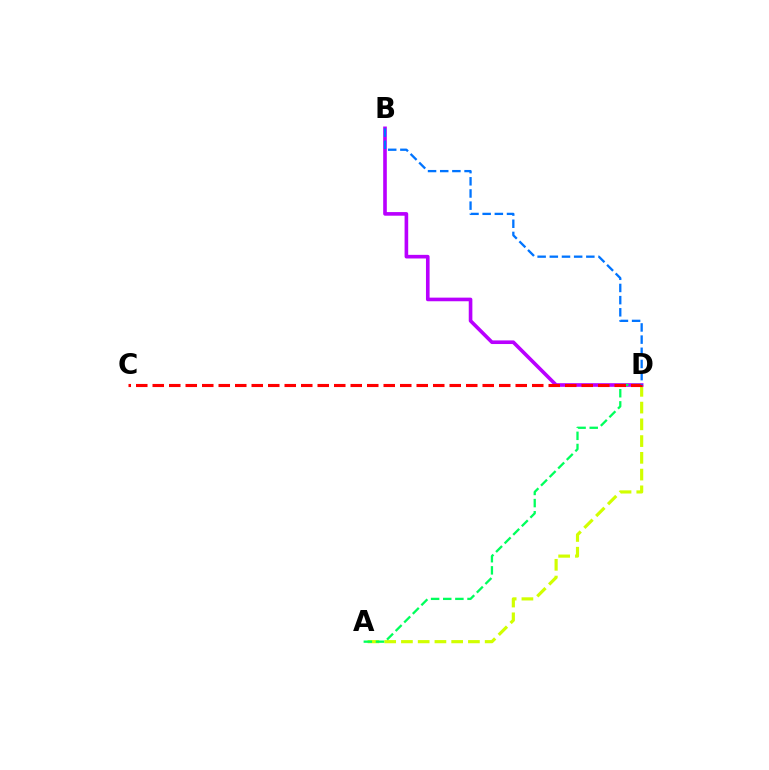{('A', 'D'): [{'color': '#d1ff00', 'line_style': 'dashed', 'thickness': 2.28}, {'color': '#00ff5c', 'line_style': 'dashed', 'thickness': 1.65}], ('B', 'D'): [{'color': '#b900ff', 'line_style': 'solid', 'thickness': 2.61}, {'color': '#0074ff', 'line_style': 'dashed', 'thickness': 1.65}], ('C', 'D'): [{'color': '#ff0000', 'line_style': 'dashed', 'thickness': 2.24}]}